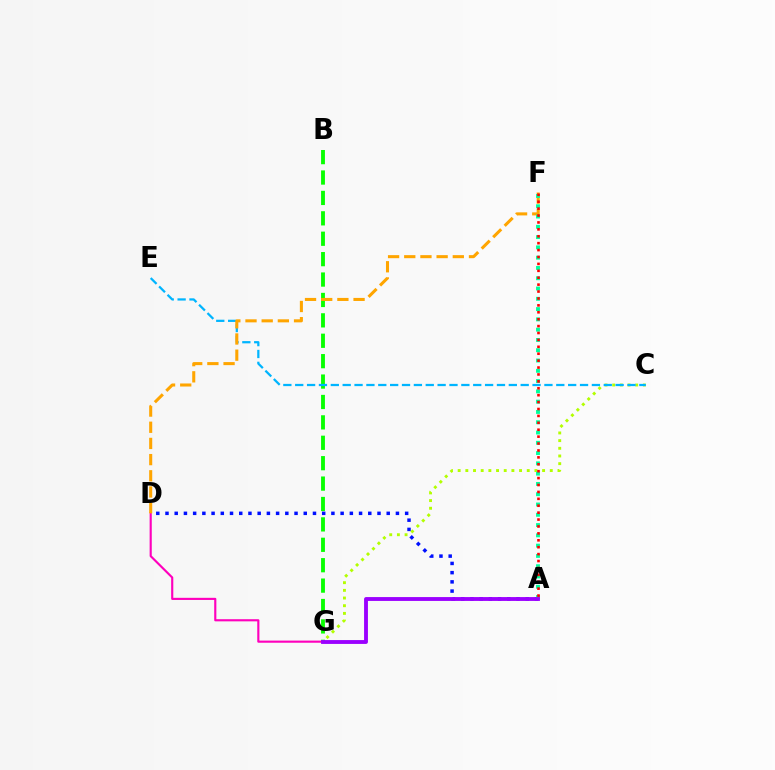{('B', 'G'): [{'color': '#08ff00', 'line_style': 'dashed', 'thickness': 2.77}], ('C', 'G'): [{'color': '#b3ff00', 'line_style': 'dotted', 'thickness': 2.09}], ('C', 'E'): [{'color': '#00b5ff', 'line_style': 'dashed', 'thickness': 1.61}], ('D', 'G'): [{'color': '#ff00bd', 'line_style': 'solid', 'thickness': 1.54}], ('D', 'F'): [{'color': '#ffa500', 'line_style': 'dashed', 'thickness': 2.2}], ('A', 'D'): [{'color': '#0010ff', 'line_style': 'dotted', 'thickness': 2.5}], ('A', 'F'): [{'color': '#00ff9d', 'line_style': 'dotted', 'thickness': 2.79}, {'color': '#ff0000', 'line_style': 'dotted', 'thickness': 1.88}], ('A', 'G'): [{'color': '#9b00ff', 'line_style': 'solid', 'thickness': 2.77}]}